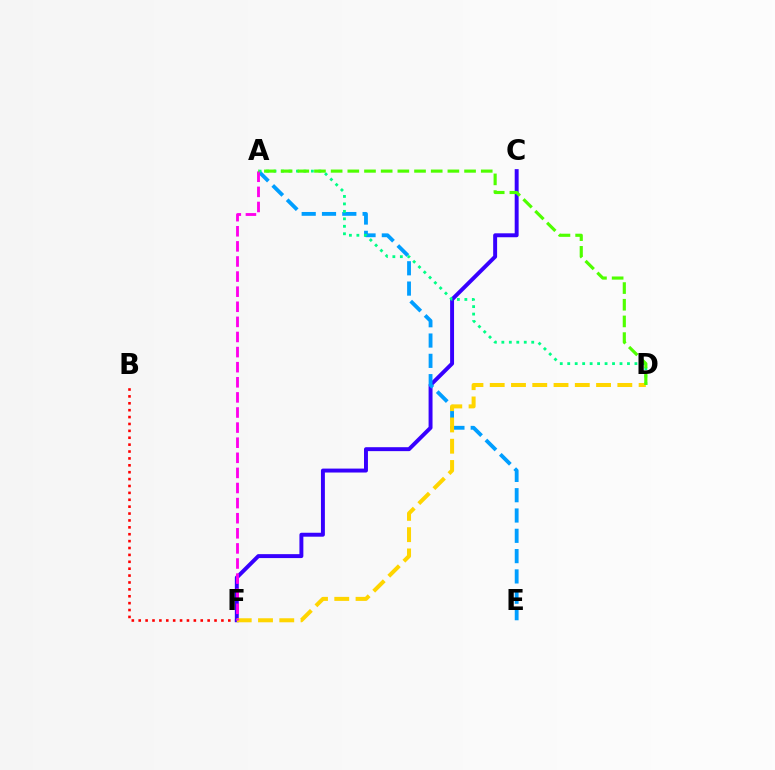{('B', 'F'): [{'color': '#ff0000', 'line_style': 'dotted', 'thickness': 1.87}], ('C', 'F'): [{'color': '#3700ff', 'line_style': 'solid', 'thickness': 2.83}], ('A', 'E'): [{'color': '#009eff', 'line_style': 'dashed', 'thickness': 2.76}], ('A', 'D'): [{'color': '#00ff86', 'line_style': 'dotted', 'thickness': 2.03}, {'color': '#4fff00', 'line_style': 'dashed', 'thickness': 2.27}], ('D', 'F'): [{'color': '#ffd500', 'line_style': 'dashed', 'thickness': 2.89}], ('A', 'F'): [{'color': '#ff00ed', 'line_style': 'dashed', 'thickness': 2.05}]}